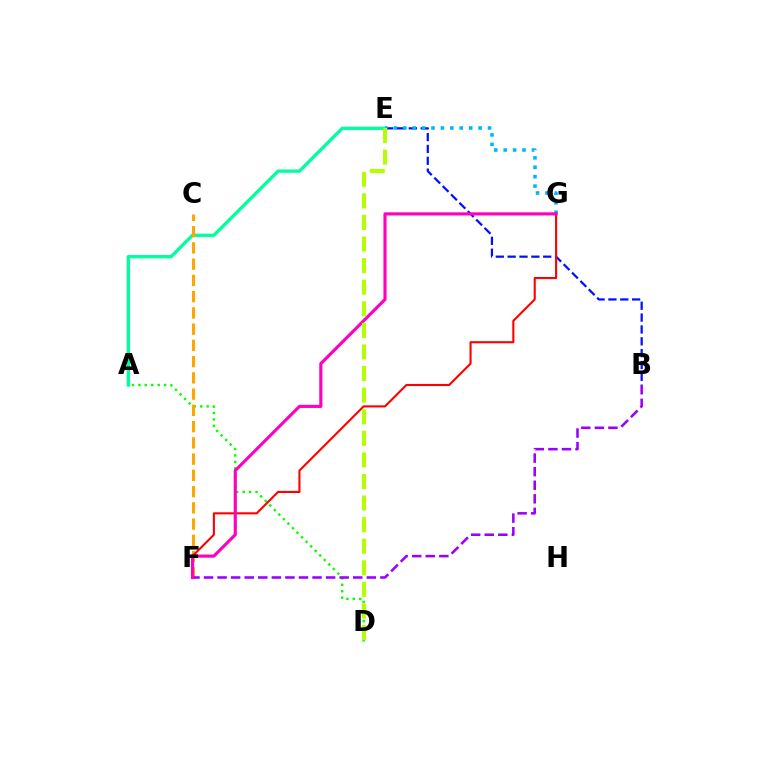{('A', 'E'): [{'color': '#00ff9d', 'line_style': 'solid', 'thickness': 2.4}], ('B', 'E'): [{'color': '#0010ff', 'line_style': 'dashed', 'thickness': 1.61}], ('A', 'D'): [{'color': '#08ff00', 'line_style': 'dotted', 'thickness': 1.74}], ('C', 'F'): [{'color': '#ffa500', 'line_style': 'dashed', 'thickness': 2.21}], ('E', 'G'): [{'color': '#00b5ff', 'line_style': 'dotted', 'thickness': 2.56}], ('F', 'G'): [{'color': '#ff0000', 'line_style': 'solid', 'thickness': 1.51}, {'color': '#ff00bd', 'line_style': 'solid', 'thickness': 2.26}], ('B', 'F'): [{'color': '#9b00ff', 'line_style': 'dashed', 'thickness': 1.84}], ('D', 'E'): [{'color': '#b3ff00', 'line_style': 'dashed', 'thickness': 2.93}]}